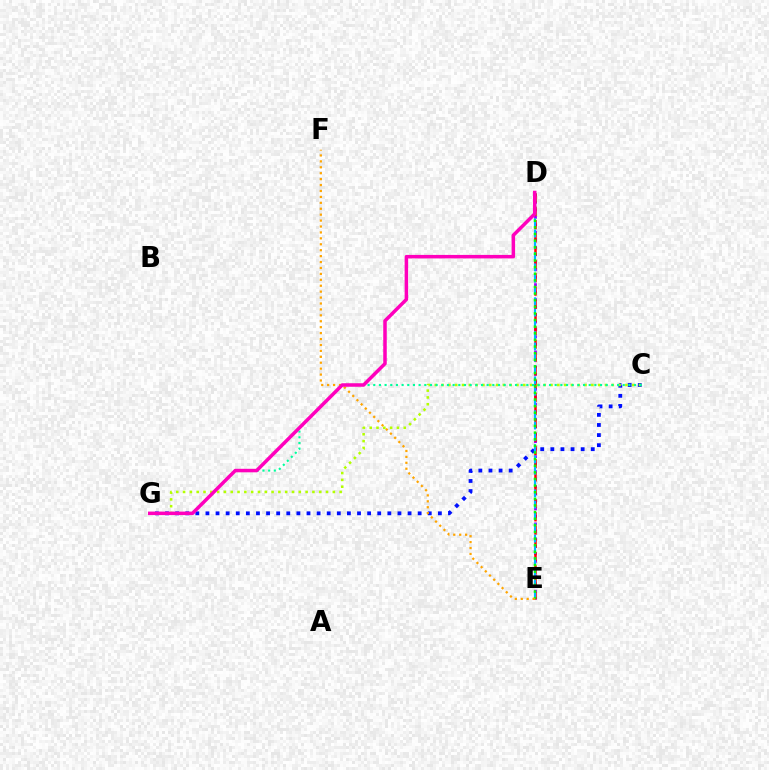{('D', 'E'): [{'color': '#9b00ff', 'line_style': 'dotted', 'thickness': 2.03}, {'color': '#ff0000', 'line_style': 'dashed', 'thickness': 1.8}, {'color': '#00b5ff', 'line_style': 'dashed', 'thickness': 1.54}, {'color': '#08ff00', 'line_style': 'dotted', 'thickness': 1.8}], ('C', 'G'): [{'color': '#0010ff', 'line_style': 'dotted', 'thickness': 2.75}, {'color': '#b3ff00', 'line_style': 'dotted', 'thickness': 1.85}, {'color': '#00ff9d', 'line_style': 'dotted', 'thickness': 1.54}], ('E', 'F'): [{'color': '#ffa500', 'line_style': 'dotted', 'thickness': 1.61}], ('D', 'G'): [{'color': '#ff00bd', 'line_style': 'solid', 'thickness': 2.53}]}